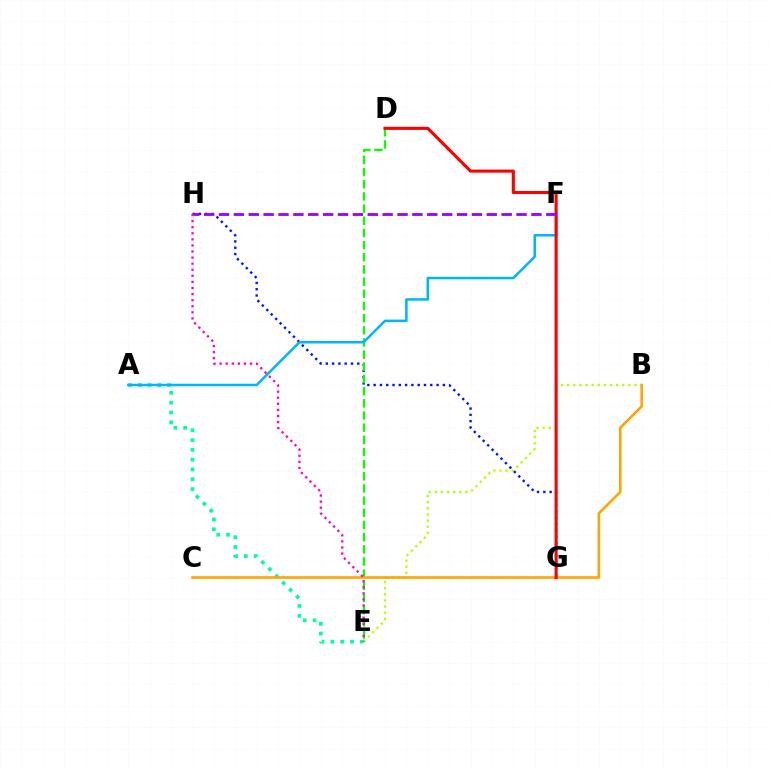{('B', 'E'): [{'color': '#b3ff00', 'line_style': 'dotted', 'thickness': 1.66}], ('A', 'E'): [{'color': '#00ff9d', 'line_style': 'dotted', 'thickness': 2.66}], ('G', 'H'): [{'color': '#0010ff', 'line_style': 'dotted', 'thickness': 1.71}], ('D', 'E'): [{'color': '#08ff00', 'line_style': 'dashed', 'thickness': 1.65}], ('A', 'F'): [{'color': '#00b5ff', 'line_style': 'solid', 'thickness': 1.81}], ('B', 'C'): [{'color': '#ffa500', 'line_style': 'solid', 'thickness': 1.88}], ('D', 'G'): [{'color': '#ff0000', 'line_style': 'solid', 'thickness': 2.22}], ('F', 'H'): [{'color': '#9b00ff', 'line_style': 'dashed', 'thickness': 2.02}], ('E', 'H'): [{'color': '#ff00bd', 'line_style': 'dotted', 'thickness': 1.65}]}